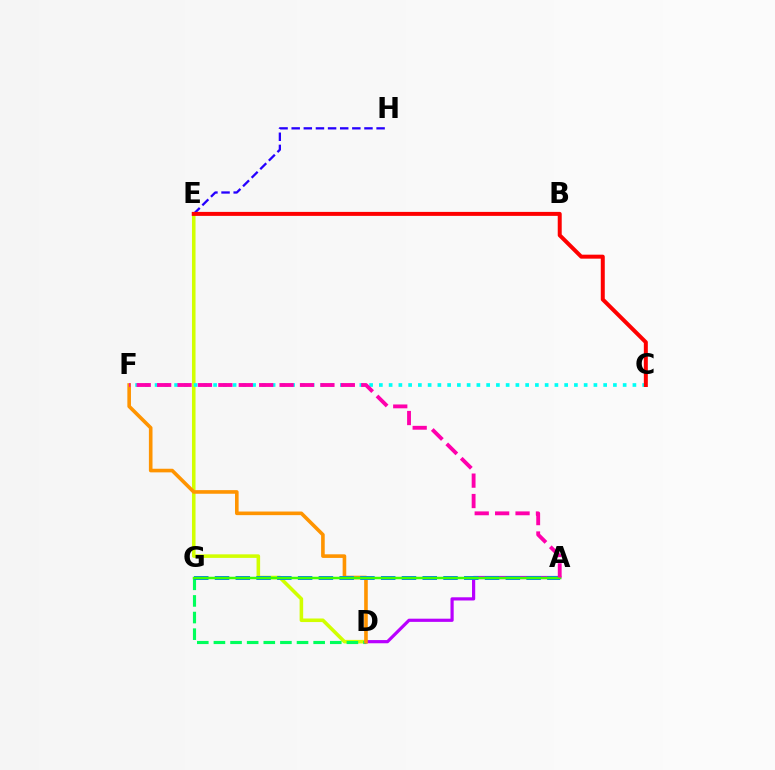{('D', 'E'): [{'color': '#d1ff00', 'line_style': 'solid', 'thickness': 2.56}], ('E', 'H'): [{'color': '#2500ff', 'line_style': 'dashed', 'thickness': 1.65}], ('D', 'G'): [{'color': '#00ff5c', 'line_style': 'dashed', 'thickness': 2.26}], ('C', 'F'): [{'color': '#00fff6', 'line_style': 'dotted', 'thickness': 2.65}], ('A', 'D'): [{'color': '#b900ff', 'line_style': 'solid', 'thickness': 2.3}], ('D', 'F'): [{'color': '#ff9400', 'line_style': 'solid', 'thickness': 2.6}], ('A', 'G'): [{'color': '#0074ff', 'line_style': 'dashed', 'thickness': 2.82}, {'color': '#3dff00', 'line_style': 'solid', 'thickness': 1.8}], ('C', 'E'): [{'color': '#ff0000', 'line_style': 'solid', 'thickness': 2.87}], ('A', 'F'): [{'color': '#ff00ac', 'line_style': 'dashed', 'thickness': 2.77}]}